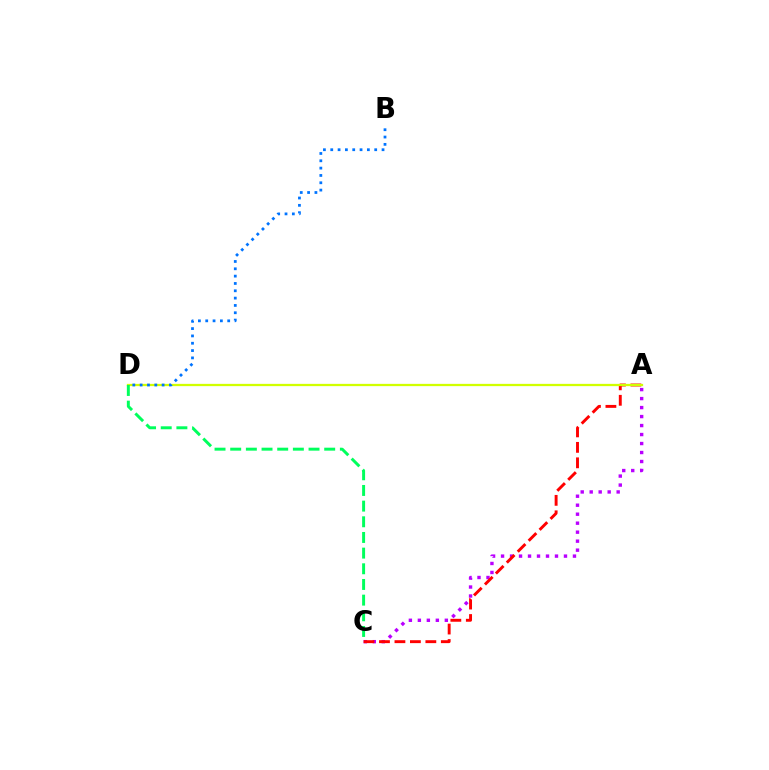{('A', 'C'): [{'color': '#b900ff', 'line_style': 'dotted', 'thickness': 2.44}, {'color': '#ff0000', 'line_style': 'dashed', 'thickness': 2.1}], ('A', 'D'): [{'color': '#d1ff00', 'line_style': 'solid', 'thickness': 1.64}], ('B', 'D'): [{'color': '#0074ff', 'line_style': 'dotted', 'thickness': 1.99}], ('C', 'D'): [{'color': '#00ff5c', 'line_style': 'dashed', 'thickness': 2.13}]}